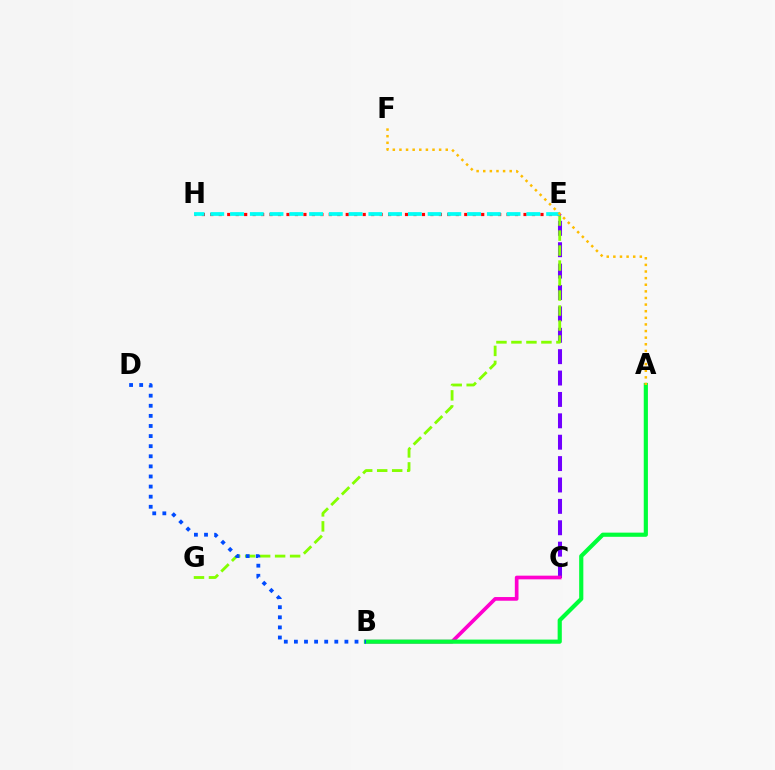{('C', 'E'): [{'color': '#7200ff', 'line_style': 'dashed', 'thickness': 2.91}], ('B', 'C'): [{'color': '#ff00cf', 'line_style': 'solid', 'thickness': 2.65}], ('E', 'G'): [{'color': '#84ff00', 'line_style': 'dashed', 'thickness': 2.04}], ('A', 'B'): [{'color': '#00ff39', 'line_style': 'solid', 'thickness': 3.0}], ('B', 'D'): [{'color': '#004bff', 'line_style': 'dotted', 'thickness': 2.74}], ('E', 'H'): [{'color': '#ff0000', 'line_style': 'dotted', 'thickness': 2.3}, {'color': '#00fff6', 'line_style': 'dashed', 'thickness': 2.68}], ('A', 'F'): [{'color': '#ffbd00', 'line_style': 'dotted', 'thickness': 1.8}]}